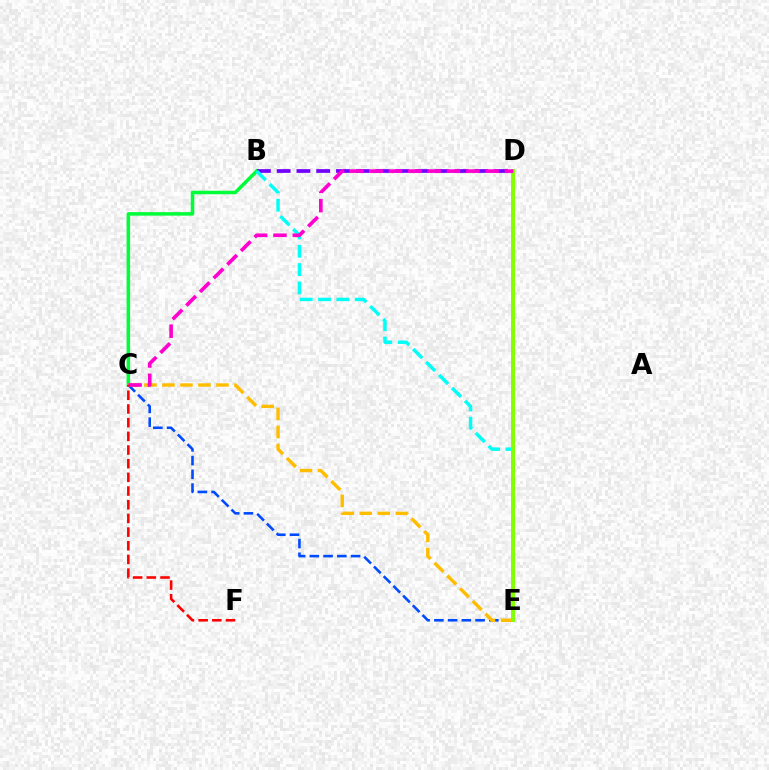{('B', 'C'): [{'color': '#00ff39', 'line_style': 'solid', 'thickness': 2.53}], ('B', 'D'): [{'color': '#7200ff', 'line_style': 'dashed', 'thickness': 2.69}], ('B', 'E'): [{'color': '#00fff6', 'line_style': 'dashed', 'thickness': 2.49}], ('C', 'E'): [{'color': '#004bff', 'line_style': 'dashed', 'thickness': 1.87}, {'color': '#ffbd00', 'line_style': 'dashed', 'thickness': 2.45}], ('D', 'E'): [{'color': '#84ff00', 'line_style': 'solid', 'thickness': 2.82}], ('C', 'D'): [{'color': '#ff00cf', 'line_style': 'dashed', 'thickness': 2.63}], ('C', 'F'): [{'color': '#ff0000', 'line_style': 'dashed', 'thickness': 1.86}]}